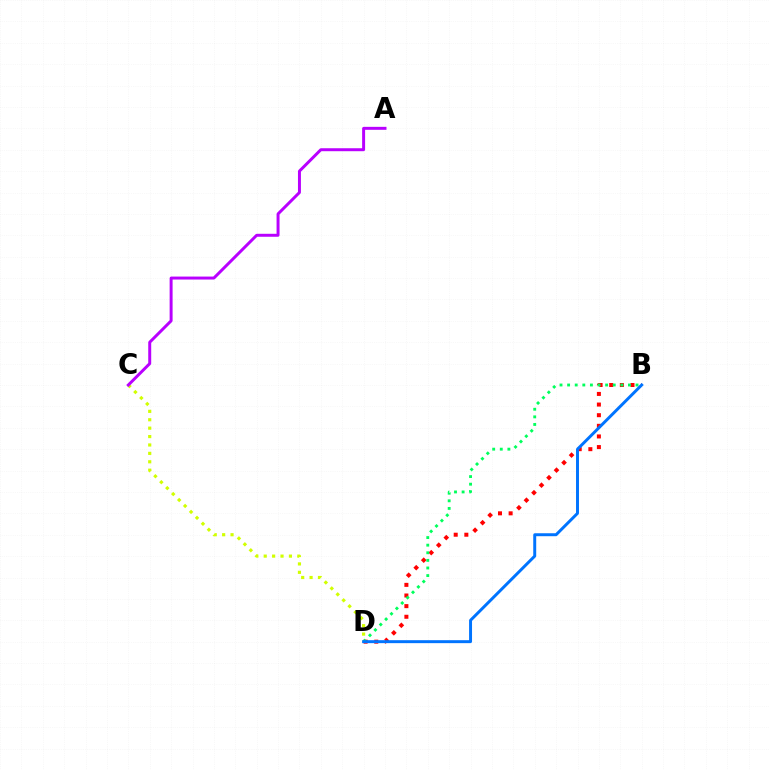{('C', 'D'): [{'color': '#d1ff00', 'line_style': 'dotted', 'thickness': 2.28}], ('B', 'D'): [{'color': '#ff0000', 'line_style': 'dotted', 'thickness': 2.89}, {'color': '#00ff5c', 'line_style': 'dotted', 'thickness': 2.07}, {'color': '#0074ff', 'line_style': 'solid', 'thickness': 2.13}], ('A', 'C'): [{'color': '#b900ff', 'line_style': 'solid', 'thickness': 2.14}]}